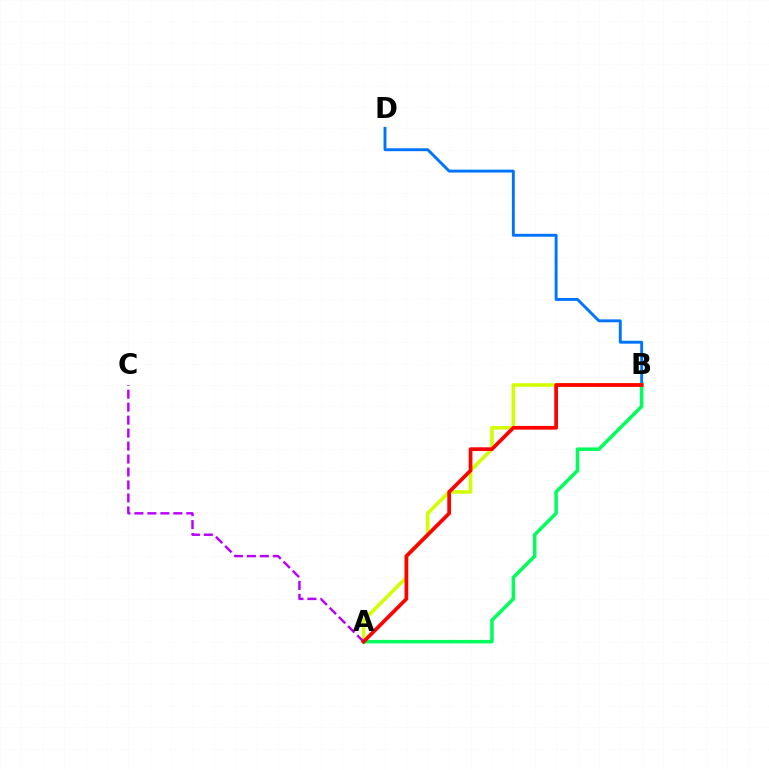{('B', 'D'): [{'color': '#0074ff', 'line_style': 'solid', 'thickness': 2.09}], ('A', 'B'): [{'color': '#d1ff00', 'line_style': 'solid', 'thickness': 2.54}, {'color': '#00ff5c', 'line_style': 'solid', 'thickness': 2.53}, {'color': '#ff0000', 'line_style': 'solid', 'thickness': 2.68}], ('A', 'C'): [{'color': '#b900ff', 'line_style': 'dashed', 'thickness': 1.76}]}